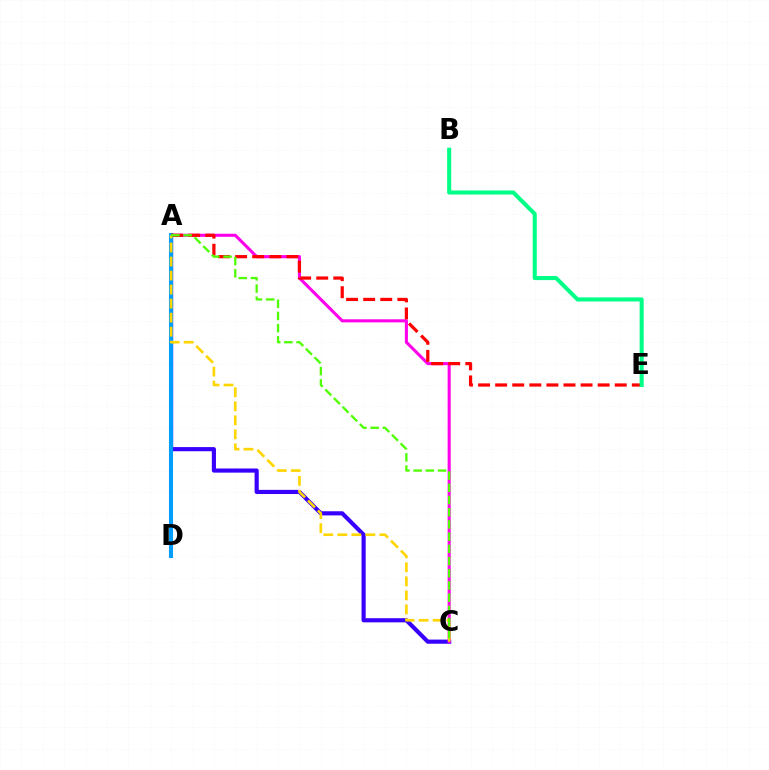{('A', 'C'): [{'color': '#3700ff', 'line_style': 'solid', 'thickness': 2.99}, {'color': '#ff00ed', 'line_style': 'solid', 'thickness': 2.22}, {'color': '#ffd500', 'line_style': 'dashed', 'thickness': 1.91}, {'color': '#4fff00', 'line_style': 'dashed', 'thickness': 1.66}], ('A', 'D'): [{'color': '#009eff', 'line_style': 'solid', 'thickness': 2.91}], ('A', 'E'): [{'color': '#ff0000', 'line_style': 'dashed', 'thickness': 2.32}], ('B', 'E'): [{'color': '#00ff86', 'line_style': 'solid', 'thickness': 2.92}]}